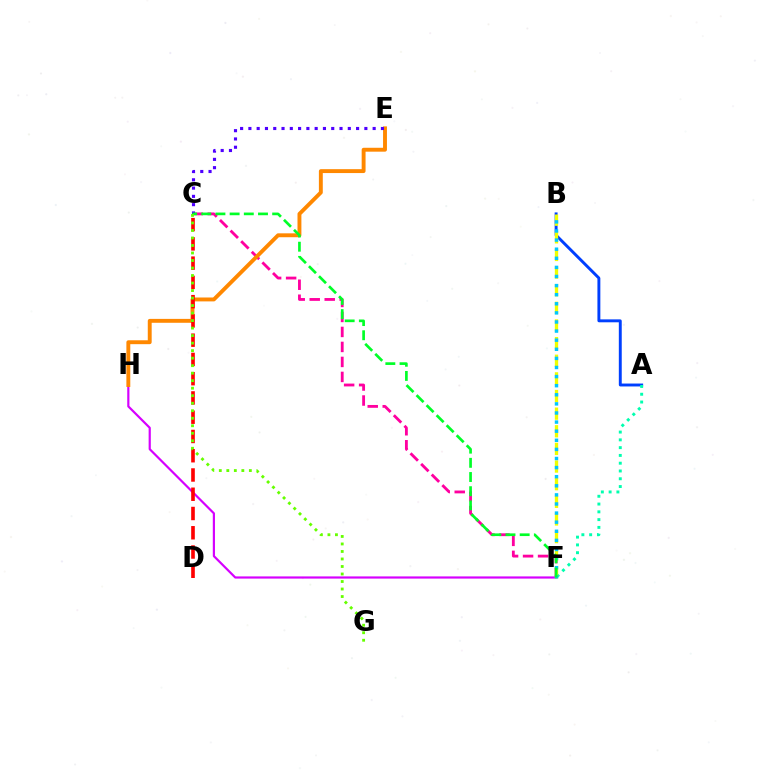{('A', 'B'): [{'color': '#003fff', 'line_style': 'solid', 'thickness': 2.1}], ('C', 'F'): [{'color': '#ff00a0', 'line_style': 'dashed', 'thickness': 2.04}, {'color': '#00ff27', 'line_style': 'dashed', 'thickness': 1.93}], ('F', 'H'): [{'color': '#d600ff', 'line_style': 'solid', 'thickness': 1.57}], ('A', 'F'): [{'color': '#00ffaf', 'line_style': 'dotted', 'thickness': 2.11}], ('E', 'H'): [{'color': '#ff8800', 'line_style': 'solid', 'thickness': 2.81}], ('C', 'D'): [{'color': '#ff0000', 'line_style': 'dashed', 'thickness': 2.62}], ('B', 'F'): [{'color': '#eeff00', 'line_style': 'dashed', 'thickness': 2.4}, {'color': '#00c7ff', 'line_style': 'dotted', 'thickness': 2.47}], ('C', 'E'): [{'color': '#4f00ff', 'line_style': 'dotted', 'thickness': 2.25}], ('C', 'G'): [{'color': '#66ff00', 'line_style': 'dotted', 'thickness': 2.04}]}